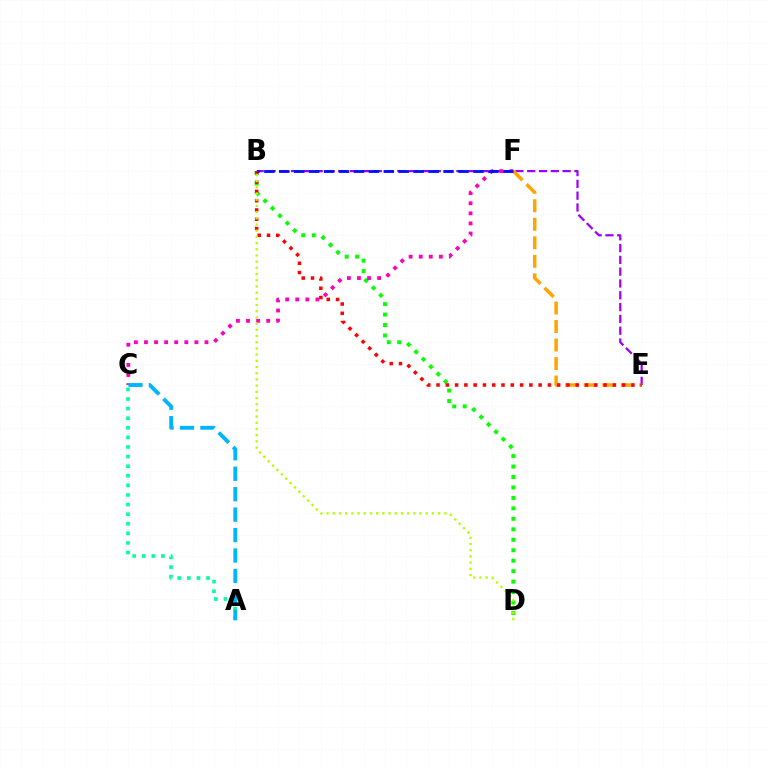{('B', 'E'): [{'color': '#9b00ff', 'line_style': 'dashed', 'thickness': 1.6}, {'color': '#ff0000', 'line_style': 'dotted', 'thickness': 2.52}], ('A', 'C'): [{'color': '#00ff9d', 'line_style': 'dotted', 'thickness': 2.61}, {'color': '#00b5ff', 'line_style': 'dashed', 'thickness': 2.78}], ('B', 'D'): [{'color': '#08ff00', 'line_style': 'dotted', 'thickness': 2.84}, {'color': '#b3ff00', 'line_style': 'dotted', 'thickness': 1.68}], ('E', 'F'): [{'color': '#ffa500', 'line_style': 'dashed', 'thickness': 2.52}], ('C', 'F'): [{'color': '#ff00bd', 'line_style': 'dotted', 'thickness': 2.74}], ('B', 'F'): [{'color': '#0010ff', 'line_style': 'dashed', 'thickness': 2.03}]}